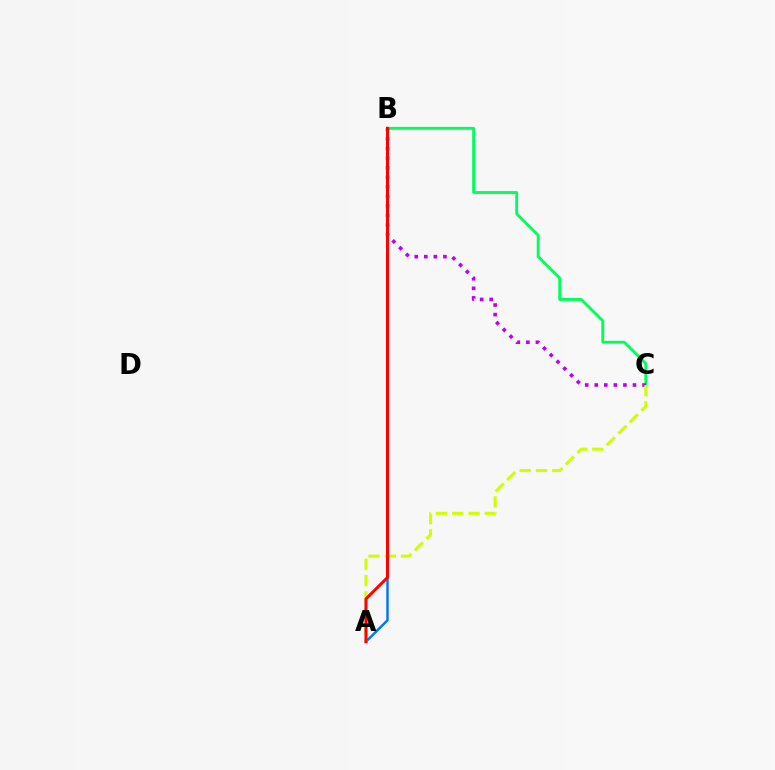{('B', 'C'): [{'color': '#00ff5c', 'line_style': 'solid', 'thickness': 2.06}, {'color': '#b900ff', 'line_style': 'dotted', 'thickness': 2.6}], ('A', 'B'): [{'color': '#0074ff', 'line_style': 'solid', 'thickness': 1.76}, {'color': '#ff0000', 'line_style': 'solid', 'thickness': 2.16}], ('A', 'C'): [{'color': '#d1ff00', 'line_style': 'dashed', 'thickness': 2.21}]}